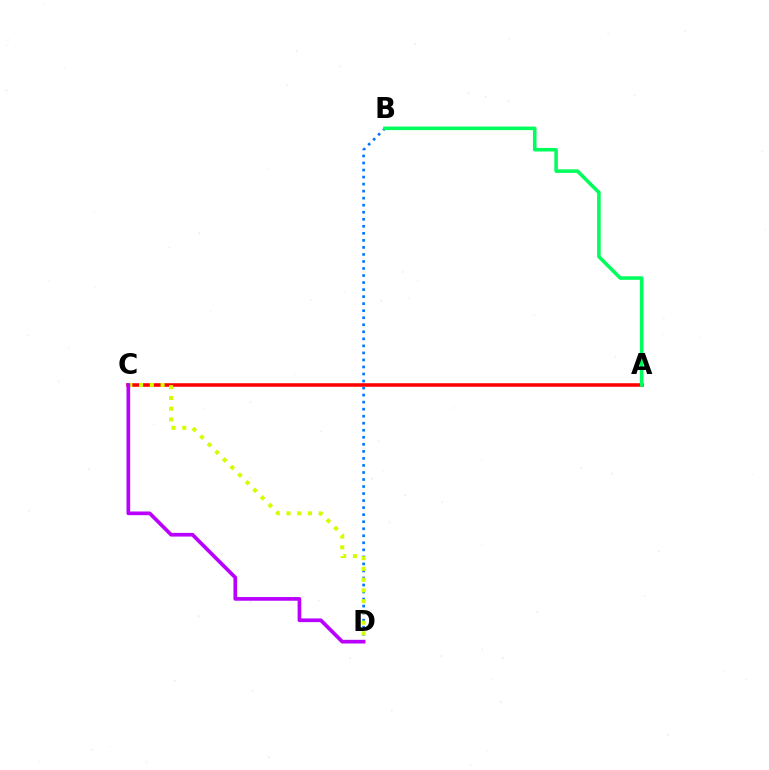{('B', 'D'): [{'color': '#0074ff', 'line_style': 'dotted', 'thickness': 1.91}], ('A', 'C'): [{'color': '#ff0000', 'line_style': 'solid', 'thickness': 2.56}], ('C', 'D'): [{'color': '#d1ff00', 'line_style': 'dotted', 'thickness': 2.92}, {'color': '#b900ff', 'line_style': 'solid', 'thickness': 2.65}], ('A', 'B'): [{'color': '#00ff5c', 'line_style': 'solid', 'thickness': 2.57}]}